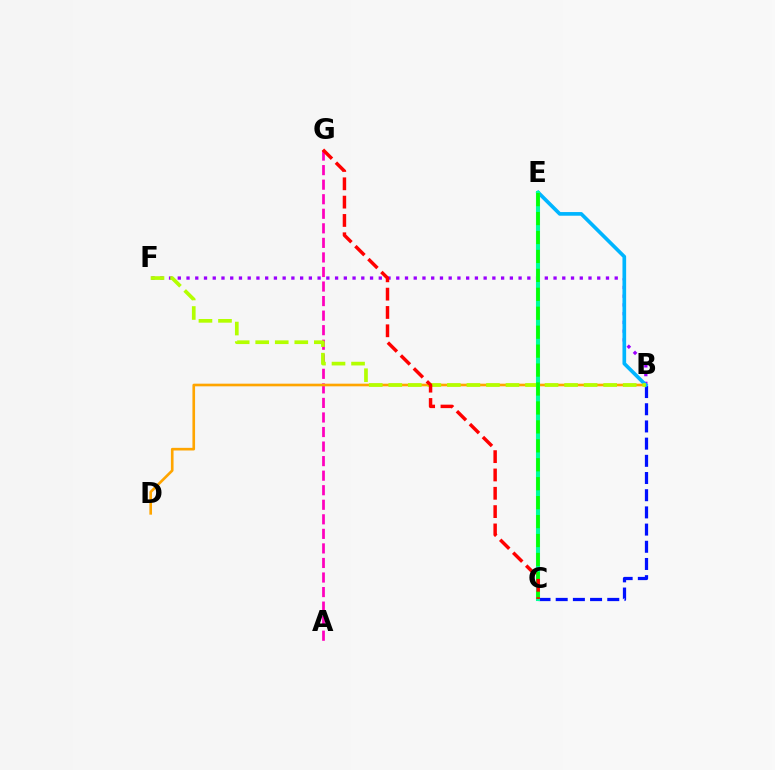{('B', 'F'): [{'color': '#9b00ff', 'line_style': 'dotted', 'thickness': 2.37}, {'color': '#b3ff00', 'line_style': 'dashed', 'thickness': 2.65}], ('B', 'C'): [{'color': '#0010ff', 'line_style': 'dashed', 'thickness': 2.34}], ('A', 'G'): [{'color': '#ff00bd', 'line_style': 'dashed', 'thickness': 1.98}], ('B', 'D'): [{'color': '#ffa500', 'line_style': 'solid', 'thickness': 1.9}], ('B', 'E'): [{'color': '#00b5ff', 'line_style': 'solid', 'thickness': 2.64}], ('C', 'E'): [{'color': '#00ff9d', 'line_style': 'solid', 'thickness': 2.93}, {'color': '#08ff00', 'line_style': 'dashed', 'thickness': 2.57}], ('C', 'G'): [{'color': '#ff0000', 'line_style': 'dashed', 'thickness': 2.49}]}